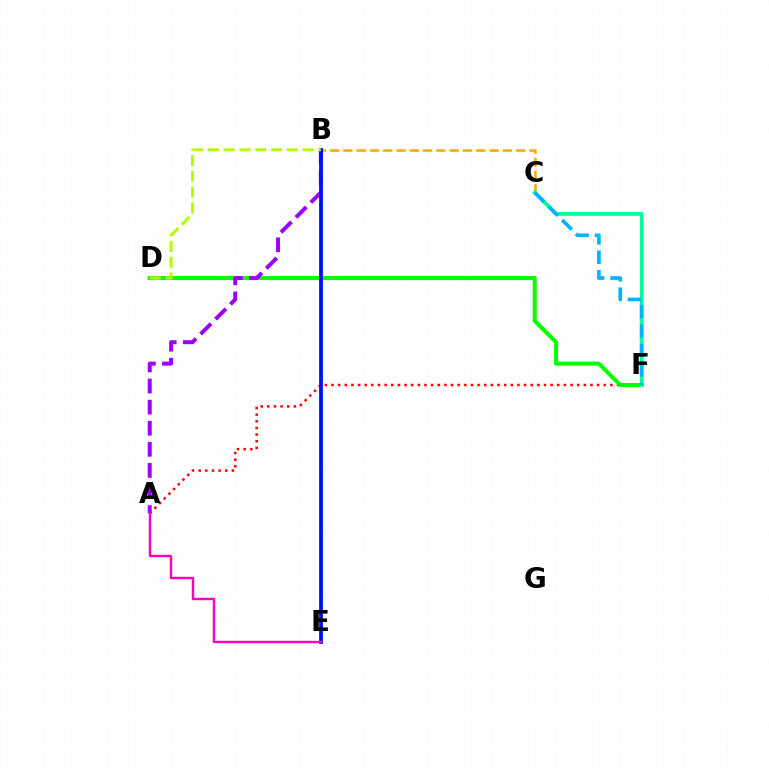{('A', 'F'): [{'color': '#ff0000', 'line_style': 'dotted', 'thickness': 1.8}], ('D', 'F'): [{'color': '#08ff00', 'line_style': 'solid', 'thickness': 2.92}], ('B', 'C'): [{'color': '#ffa500', 'line_style': 'dashed', 'thickness': 1.81}], ('A', 'B'): [{'color': '#9b00ff', 'line_style': 'dashed', 'thickness': 2.86}], ('B', 'E'): [{'color': '#0010ff', 'line_style': 'solid', 'thickness': 2.73}], ('C', 'F'): [{'color': '#00ff9d', 'line_style': 'solid', 'thickness': 2.7}, {'color': '#00b5ff', 'line_style': 'dashed', 'thickness': 2.64}], ('A', 'E'): [{'color': '#ff00bd', 'line_style': 'solid', 'thickness': 1.74}], ('B', 'D'): [{'color': '#b3ff00', 'line_style': 'dashed', 'thickness': 2.15}]}